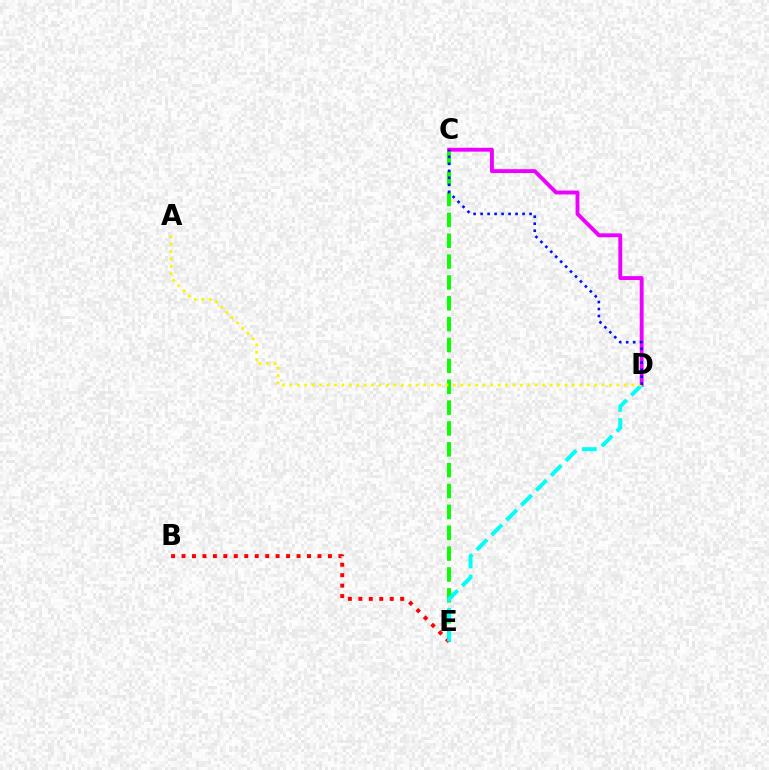{('C', 'E'): [{'color': '#08ff00', 'line_style': 'dashed', 'thickness': 2.83}], ('B', 'E'): [{'color': '#ff0000', 'line_style': 'dotted', 'thickness': 2.84}], ('C', 'D'): [{'color': '#ee00ff', 'line_style': 'solid', 'thickness': 2.79}, {'color': '#0010ff', 'line_style': 'dotted', 'thickness': 1.9}], ('D', 'E'): [{'color': '#00fff6', 'line_style': 'dashed', 'thickness': 2.85}], ('A', 'D'): [{'color': '#fcf500', 'line_style': 'dotted', 'thickness': 2.02}]}